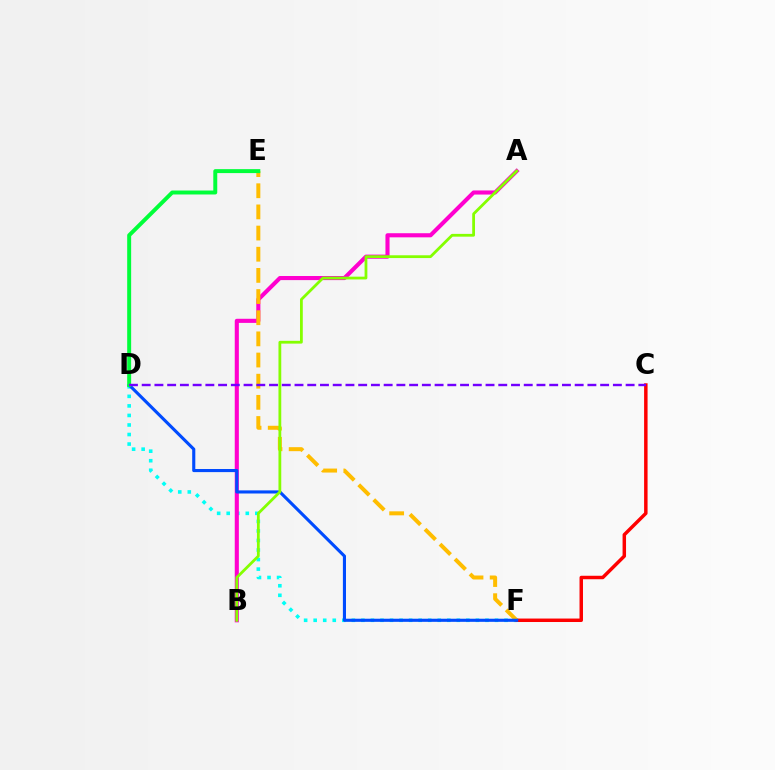{('D', 'F'): [{'color': '#00fff6', 'line_style': 'dotted', 'thickness': 2.59}, {'color': '#004bff', 'line_style': 'solid', 'thickness': 2.24}], ('C', 'F'): [{'color': '#ff0000', 'line_style': 'solid', 'thickness': 2.5}], ('A', 'B'): [{'color': '#ff00cf', 'line_style': 'solid', 'thickness': 2.95}, {'color': '#84ff00', 'line_style': 'solid', 'thickness': 2.0}], ('E', 'F'): [{'color': '#ffbd00', 'line_style': 'dashed', 'thickness': 2.87}], ('D', 'E'): [{'color': '#00ff39', 'line_style': 'solid', 'thickness': 2.85}], ('C', 'D'): [{'color': '#7200ff', 'line_style': 'dashed', 'thickness': 1.73}]}